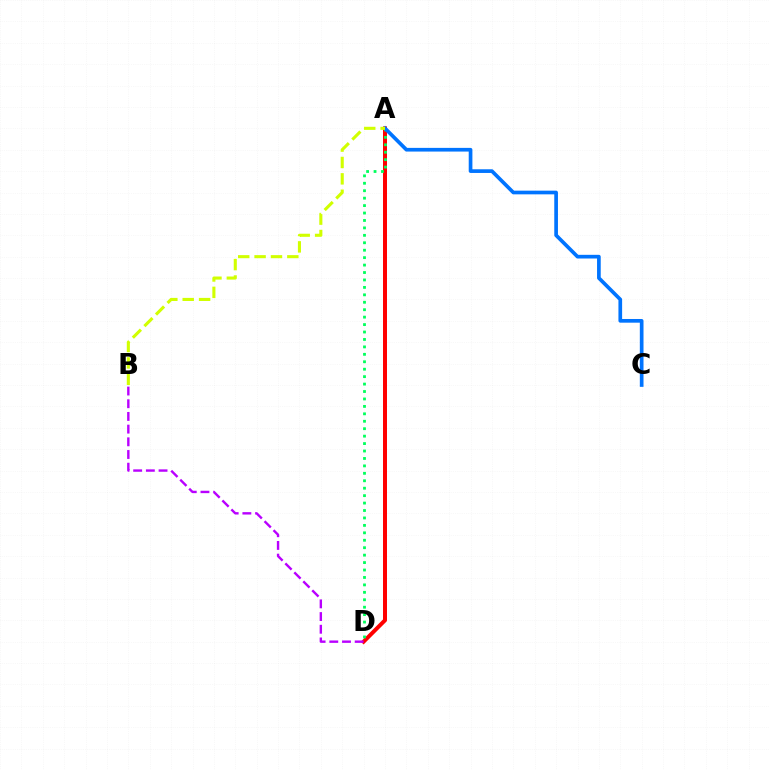{('A', 'D'): [{'color': '#ff0000', 'line_style': 'solid', 'thickness': 2.87}, {'color': '#00ff5c', 'line_style': 'dotted', 'thickness': 2.02}], ('B', 'D'): [{'color': '#b900ff', 'line_style': 'dashed', 'thickness': 1.72}], ('A', 'C'): [{'color': '#0074ff', 'line_style': 'solid', 'thickness': 2.65}], ('A', 'B'): [{'color': '#d1ff00', 'line_style': 'dashed', 'thickness': 2.23}]}